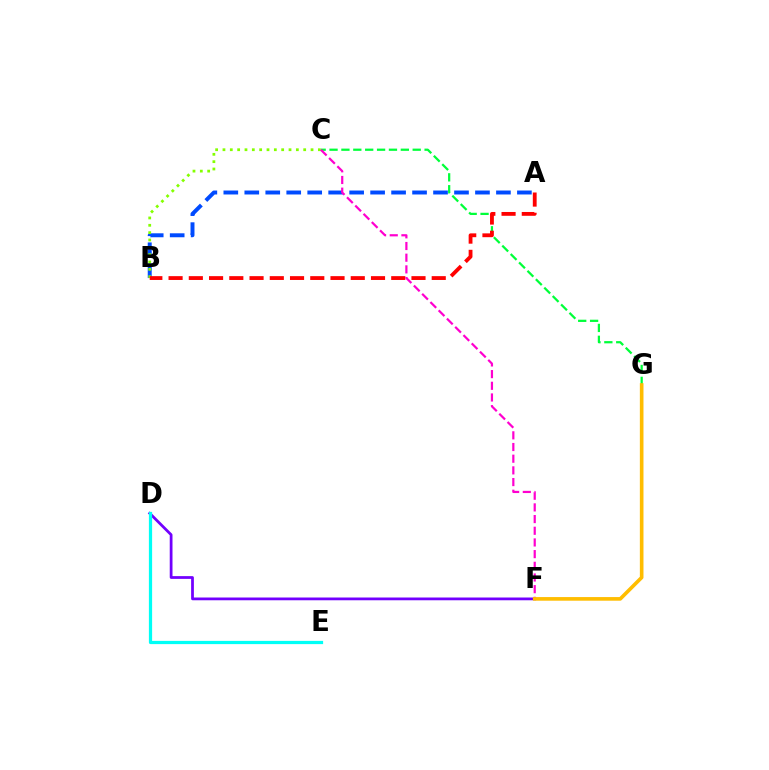{('A', 'B'): [{'color': '#004bff', 'line_style': 'dashed', 'thickness': 2.85}, {'color': '#ff0000', 'line_style': 'dashed', 'thickness': 2.75}], ('B', 'C'): [{'color': '#84ff00', 'line_style': 'dotted', 'thickness': 1.99}], ('C', 'G'): [{'color': '#00ff39', 'line_style': 'dashed', 'thickness': 1.61}], ('D', 'F'): [{'color': '#7200ff', 'line_style': 'solid', 'thickness': 1.99}], ('D', 'E'): [{'color': '#00fff6', 'line_style': 'solid', 'thickness': 2.32}], ('C', 'F'): [{'color': '#ff00cf', 'line_style': 'dashed', 'thickness': 1.59}], ('F', 'G'): [{'color': '#ffbd00', 'line_style': 'solid', 'thickness': 2.61}]}